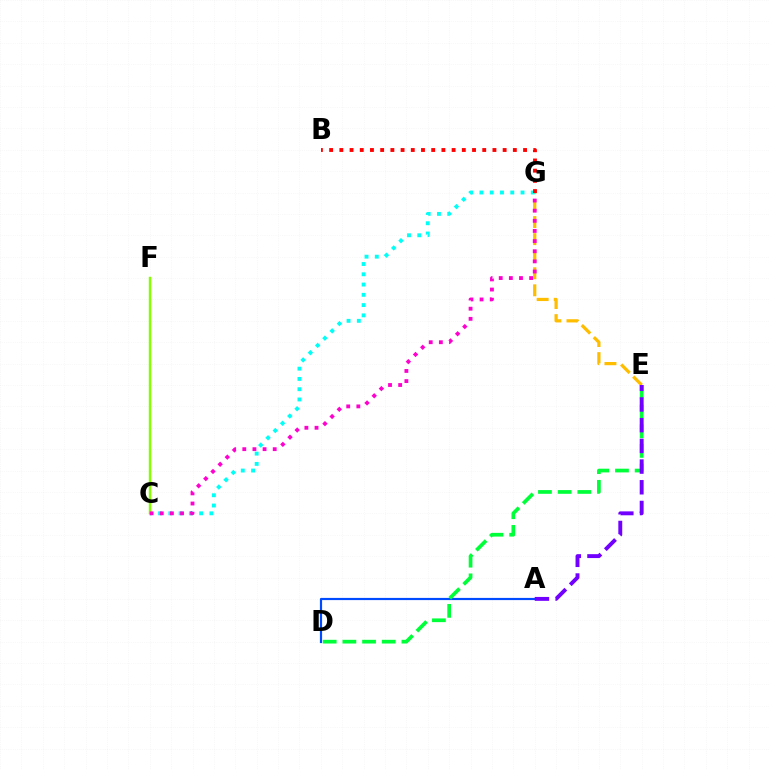{('E', 'G'): [{'color': '#ffbd00', 'line_style': 'dashed', 'thickness': 2.32}], ('C', 'G'): [{'color': '#00fff6', 'line_style': 'dotted', 'thickness': 2.79}, {'color': '#ff00cf', 'line_style': 'dotted', 'thickness': 2.75}], ('A', 'D'): [{'color': '#004bff', 'line_style': 'solid', 'thickness': 1.57}], ('C', 'F'): [{'color': '#84ff00', 'line_style': 'solid', 'thickness': 1.77}], ('D', 'E'): [{'color': '#00ff39', 'line_style': 'dashed', 'thickness': 2.67}], ('A', 'E'): [{'color': '#7200ff', 'line_style': 'dashed', 'thickness': 2.81}], ('B', 'G'): [{'color': '#ff0000', 'line_style': 'dotted', 'thickness': 2.77}]}